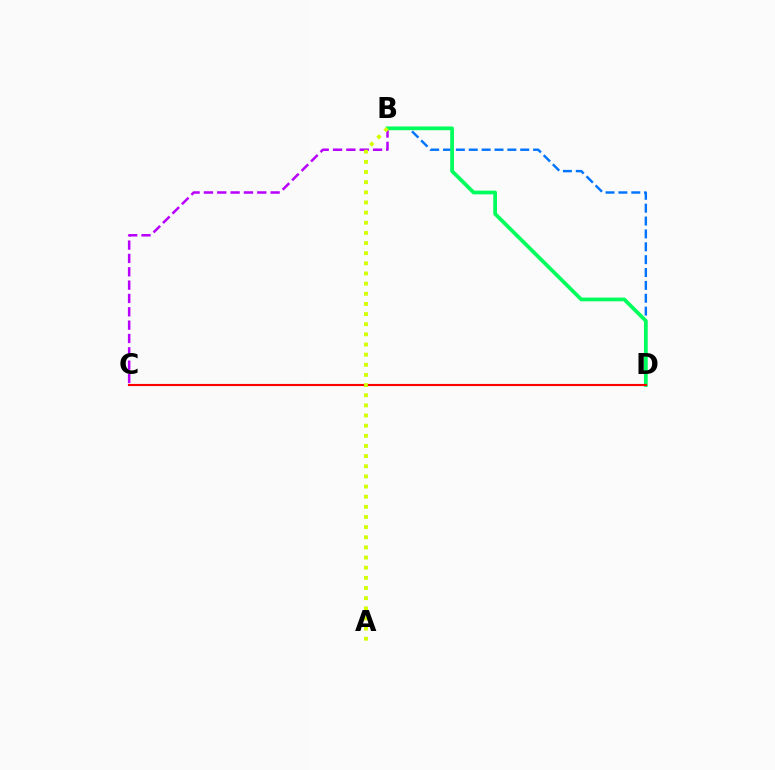{('B', 'D'): [{'color': '#0074ff', 'line_style': 'dashed', 'thickness': 1.75}, {'color': '#00ff5c', 'line_style': 'solid', 'thickness': 2.7}], ('B', 'C'): [{'color': '#b900ff', 'line_style': 'dashed', 'thickness': 1.81}], ('C', 'D'): [{'color': '#ff0000', 'line_style': 'solid', 'thickness': 1.52}], ('A', 'B'): [{'color': '#d1ff00', 'line_style': 'dotted', 'thickness': 2.76}]}